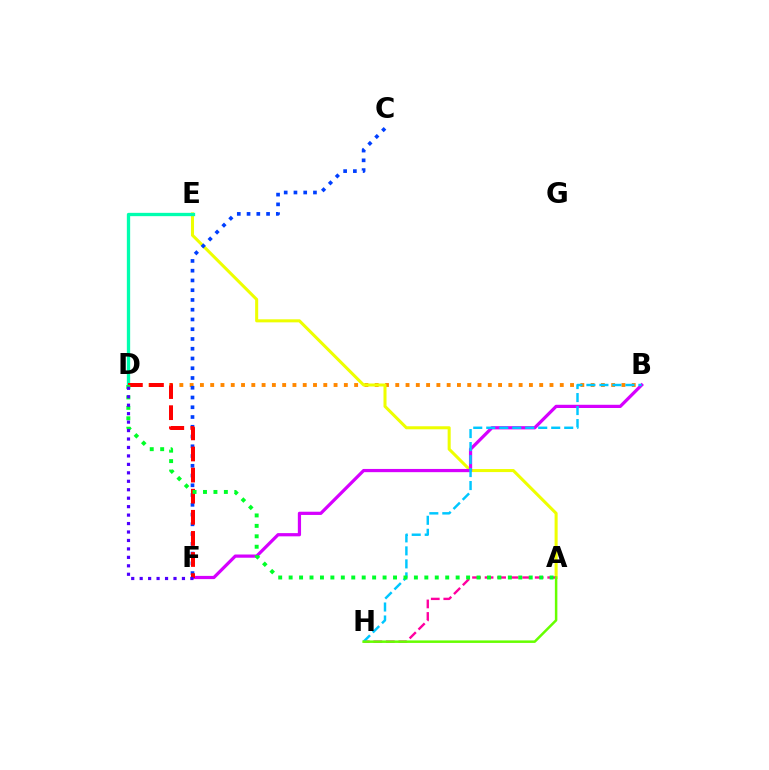{('B', 'D'): [{'color': '#ff8800', 'line_style': 'dotted', 'thickness': 2.79}], ('A', 'E'): [{'color': '#eeff00', 'line_style': 'solid', 'thickness': 2.19}], ('D', 'E'): [{'color': '#00ffaf', 'line_style': 'solid', 'thickness': 2.38}], ('C', 'F'): [{'color': '#003fff', 'line_style': 'dotted', 'thickness': 2.65}], ('A', 'H'): [{'color': '#ff00a0', 'line_style': 'dashed', 'thickness': 1.7}, {'color': '#66ff00', 'line_style': 'solid', 'thickness': 1.8}], ('B', 'F'): [{'color': '#d600ff', 'line_style': 'solid', 'thickness': 2.32}], ('B', 'H'): [{'color': '#00c7ff', 'line_style': 'dashed', 'thickness': 1.77}], ('D', 'F'): [{'color': '#ff0000', 'line_style': 'dashed', 'thickness': 2.87}, {'color': '#4f00ff', 'line_style': 'dotted', 'thickness': 2.3}], ('A', 'D'): [{'color': '#00ff27', 'line_style': 'dotted', 'thickness': 2.84}]}